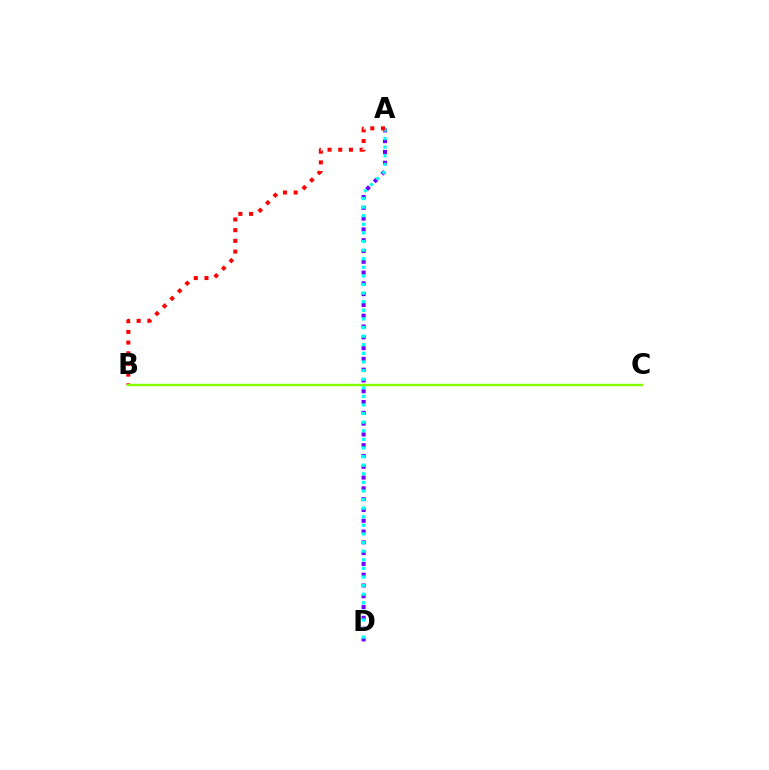{('A', 'D'): [{'color': '#7200ff', 'line_style': 'dotted', 'thickness': 2.93}, {'color': '#00fff6', 'line_style': 'dotted', 'thickness': 2.34}], ('A', 'B'): [{'color': '#ff0000', 'line_style': 'dotted', 'thickness': 2.9}], ('B', 'C'): [{'color': '#84ff00', 'line_style': 'solid', 'thickness': 1.74}]}